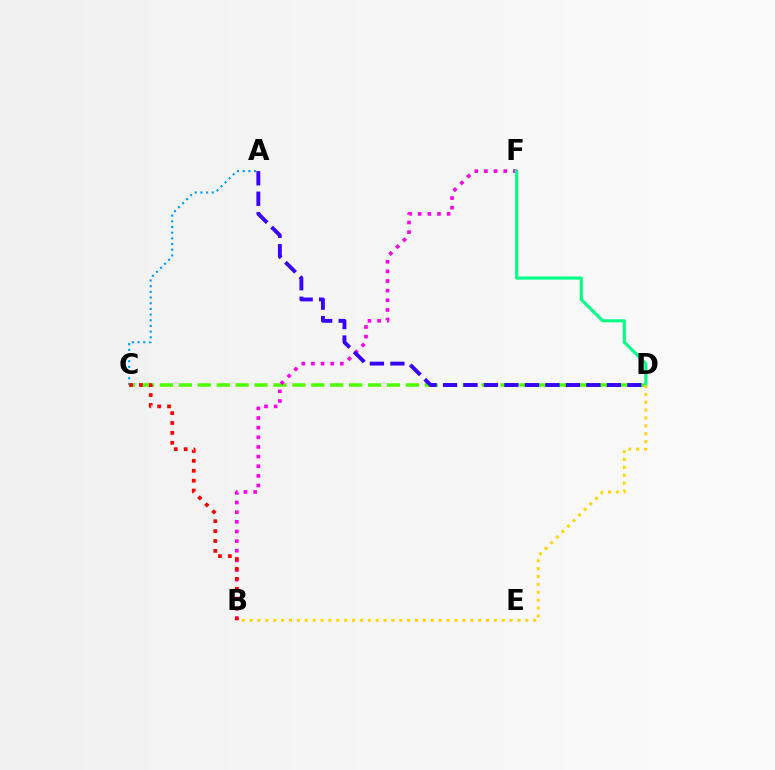{('A', 'C'): [{'color': '#009eff', 'line_style': 'dotted', 'thickness': 1.54}], ('C', 'D'): [{'color': '#4fff00', 'line_style': 'dashed', 'thickness': 2.57}], ('B', 'F'): [{'color': '#ff00ed', 'line_style': 'dotted', 'thickness': 2.62}], ('A', 'D'): [{'color': '#3700ff', 'line_style': 'dashed', 'thickness': 2.78}], ('B', 'C'): [{'color': '#ff0000', 'line_style': 'dotted', 'thickness': 2.69}], ('D', 'F'): [{'color': '#00ff86', 'line_style': 'solid', 'thickness': 2.25}], ('B', 'D'): [{'color': '#ffd500', 'line_style': 'dotted', 'thickness': 2.14}]}